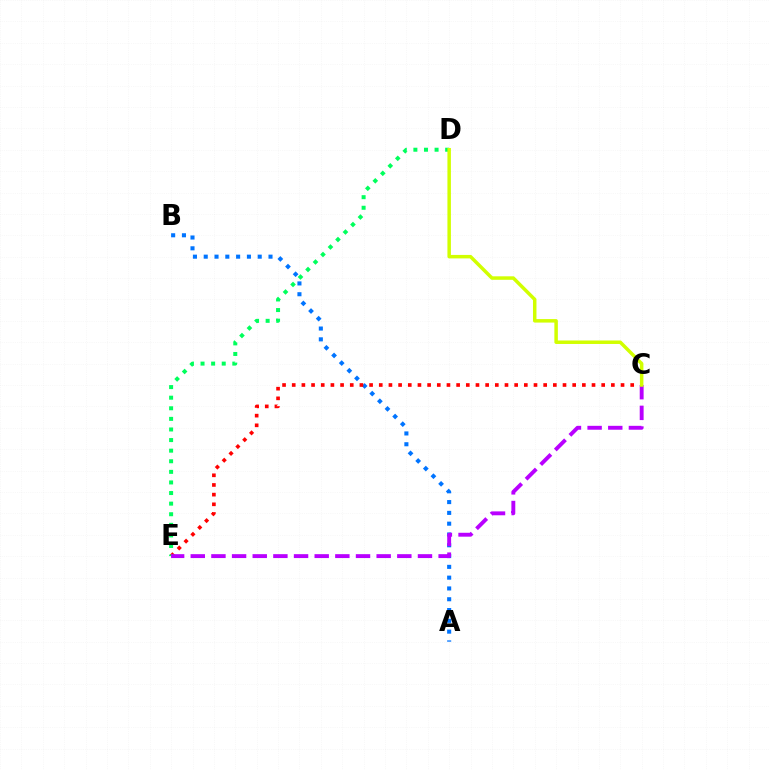{('A', 'B'): [{'color': '#0074ff', 'line_style': 'dotted', 'thickness': 2.93}], ('C', 'E'): [{'color': '#ff0000', 'line_style': 'dotted', 'thickness': 2.63}, {'color': '#b900ff', 'line_style': 'dashed', 'thickness': 2.81}], ('D', 'E'): [{'color': '#00ff5c', 'line_style': 'dotted', 'thickness': 2.88}], ('C', 'D'): [{'color': '#d1ff00', 'line_style': 'solid', 'thickness': 2.51}]}